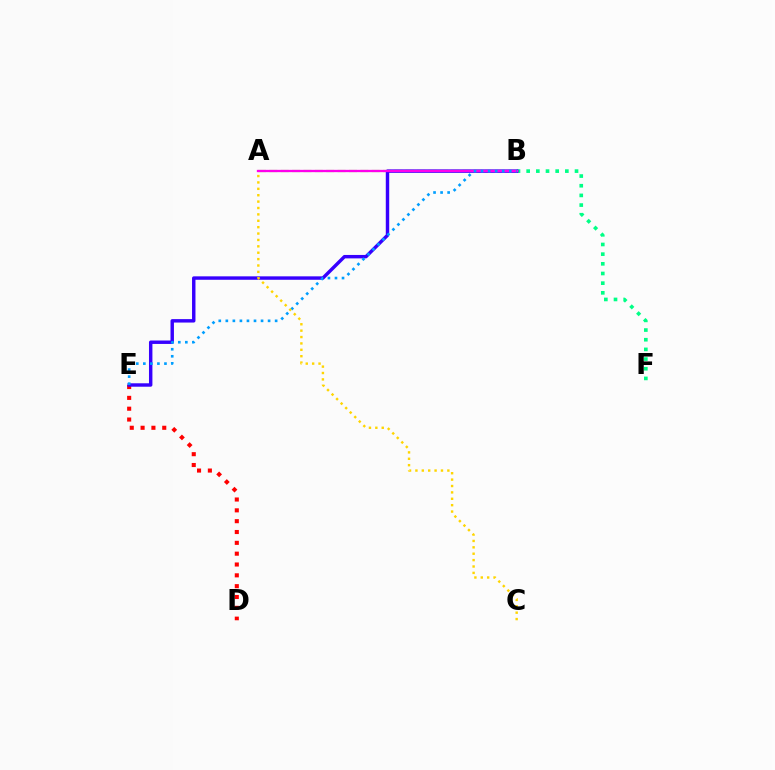{('B', 'F'): [{'color': '#00ff86', 'line_style': 'dotted', 'thickness': 2.63}], ('D', 'E'): [{'color': '#ff0000', 'line_style': 'dotted', 'thickness': 2.94}], ('A', 'B'): [{'color': '#4fff00', 'line_style': 'dashed', 'thickness': 1.54}, {'color': '#ff00ed', 'line_style': 'solid', 'thickness': 1.66}], ('B', 'E'): [{'color': '#3700ff', 'line_style': 'solid', 'thickness': 2.47}, {'color': '#009eff', 'line_style': 'dotted', 'thickness': 1.91}], ('A', 'C'): [{'color': '#ffd500', 'line_style': 'dotted', 'thickness': 1.74}]}